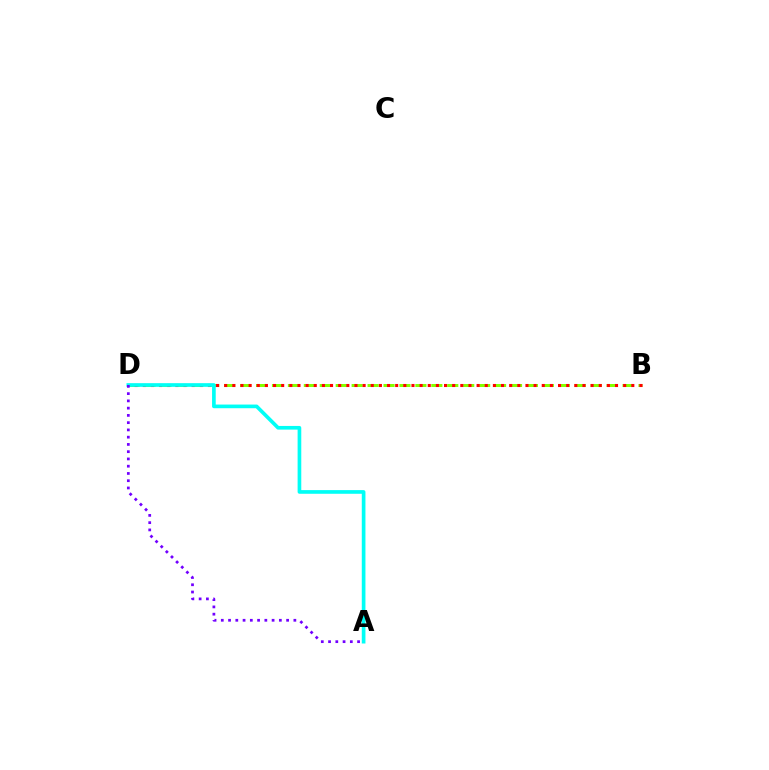{('B', 'D'): [{'color': '#84ff00', 'line_style': 'dashed', 'thickness': 2.16}, {'color': '#ff0000', 'line_style': 'dotted', 'thickness': 2.21}], ('A', 'D'): [{'color': '#00fff6', 'line_style': 'solid', 'thickness': 2.64}, {'color': '#7200ff', 'line_style': 'dotted', 'thickness': 1.97}]}